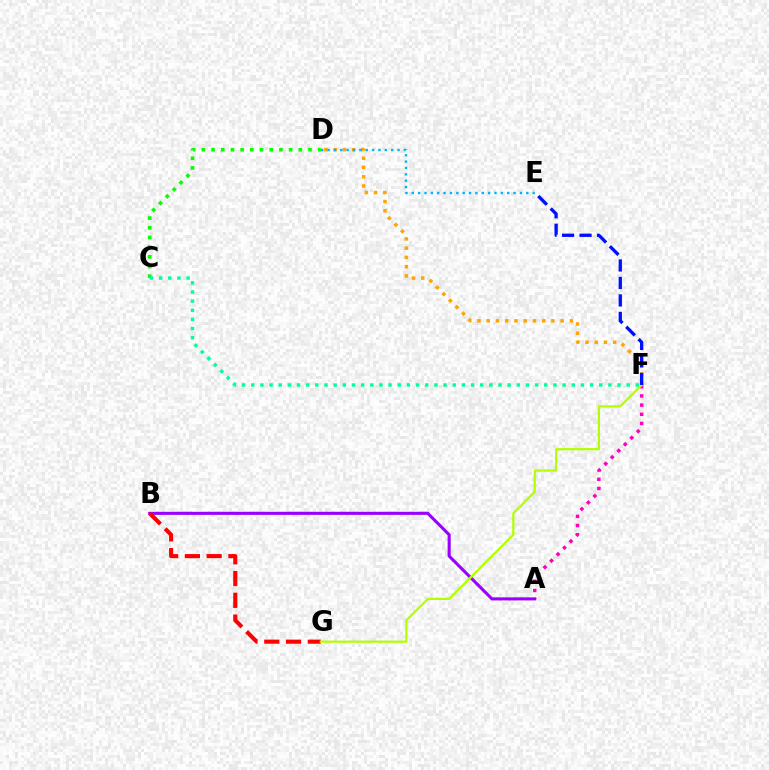{('D', 'F'): [{'color': '#ffa500', 'line_style': 'dotted', 'thickness': 2.51}], ('D', 'E'): [{'color': '#00b5ff', 'line_style': 'dotted', 'thickness': 1.73}], ('C', 'D'): [{'color': '#08ff00', 'line_style': 'dotted', 'thickness': 2.63}], ('A', 'F'): [{'color': '#ff00bd', 'line_style': 'dotted', 'thickness': 2.5}], ('C', 'F'): [{'color': '#00ff9d', 'line_style': 'dotted', 'thickness': 2.49}], ('A', 'B'): [{'color': '#9b00ff', 'line_style': 'solid', 'thickness': 2.21}], ('B', 'G'): [{'color': '#ff0000', 'line_style': 'dashed', 'thickness': 2.96}], ('F', 'G'): [{'color': '#b3ff00', 'line_style': 'solid', 'thickness': 1.59}], ('E', 'F'): [{'color': '#0010ff', 'line_style': 'dashed', 'thickness': 2.37}]}